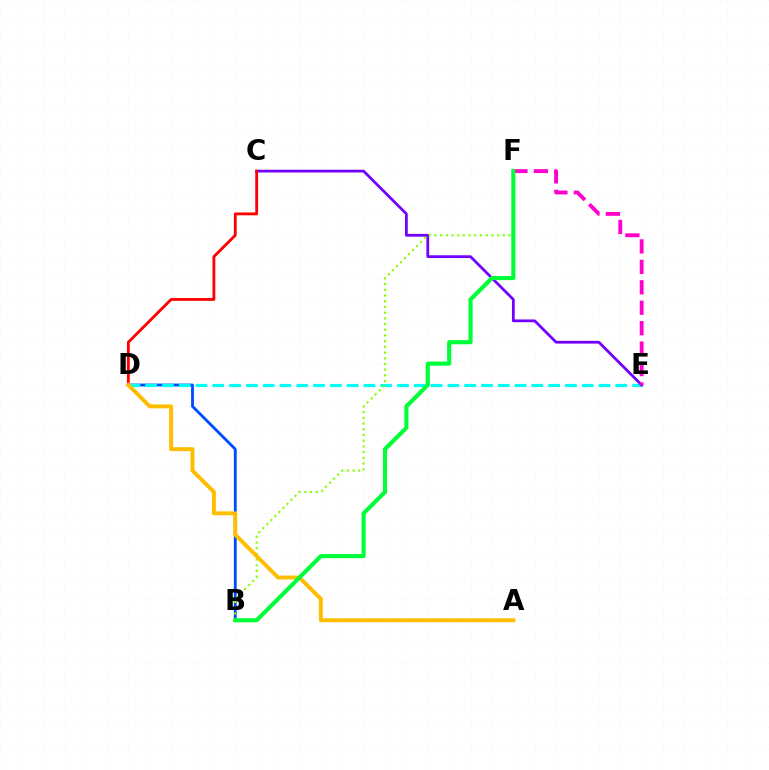{('B', 'D'): [{'color': '#004bff', 'line_style': 'solid', 'thickness': 2.04}], ('D', 'E'): [{'color': '#00fff6', 'line_style': 'dashed', 'thickness': 2.28}], ('C', 'E'): [{'color': '#7200ff', 'line_style': 'solid', 'thickness': 1.99}], ('B', 'F'): [{'color': '#84ff00', 'line_style': 'dotted', 'thickness': 1.55}, {'color': '#00ff39', 'line_style': 'solid', 'thickness': 2.97}], ('E', 'F'): [{'color': '#ff00cf', 'line_style': 'dashed', 'thickness': 2.78}], ('C', 'D'): [{'color': '#ff0000', 'line_style': 'solid', 'thickness': 2.03}], ('A', 'D'): [{'color': '#ffbd00', 'line_style': 'solid', 'thickness': 2.83}]}